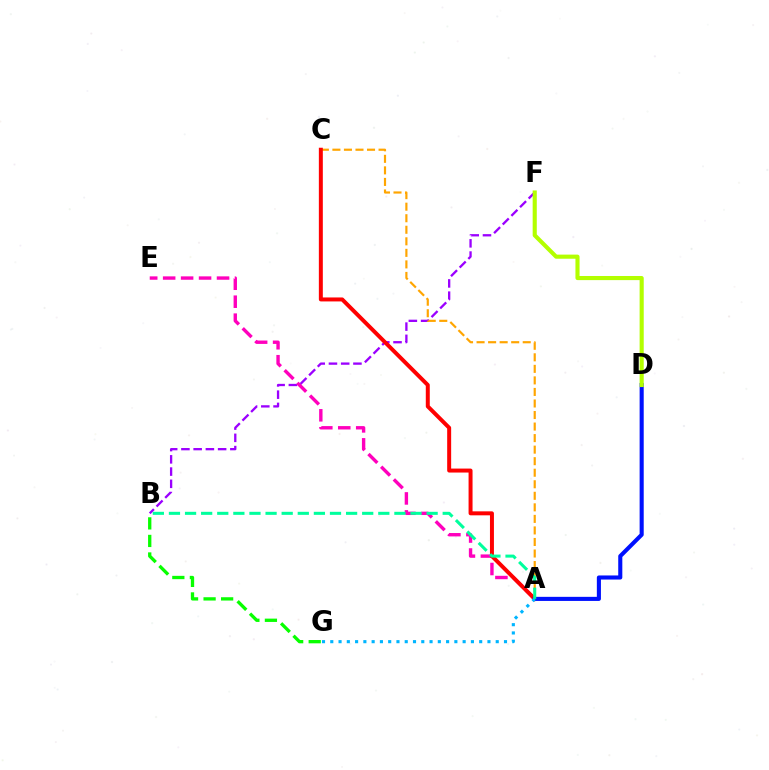{('B', 'F'): [{'color': '#9b00ff', 'line_style': 'dashed', 'thickness': 1.66}], ('A', 'E'): [{'color': '#ff00bd', 'line_style': 'dashed', 'thickness': 2.44}], ('A', 'C'): [{'color': '#ffa500', 'line_style': 'dashed', 'thickness': 1.57}, {'color': '#ff0000', 'line_style': 'solid', 'thickness': 2.86}], ('B', 'G'): [{'color': '#08ff00', 'line_style': 'dashed', 'thickness': 2.38}], ('A', 'D'): [{'color': '#0010ff', 'line_style': 'solid', 'thickness': 2.94}], ('A', 'G'): [{'color': '#00b5ff', 'line_style': 'dotted', 'thickness': 2.25}], ('A', 'B'): [{'color': '#00ff9d', 'line_style': 'dashed', 'thickness': 2.19}], ('D', 'F'): [{'color': '#b3ff00', 'line_style': 'solid', 'thickness': 2.96}]}